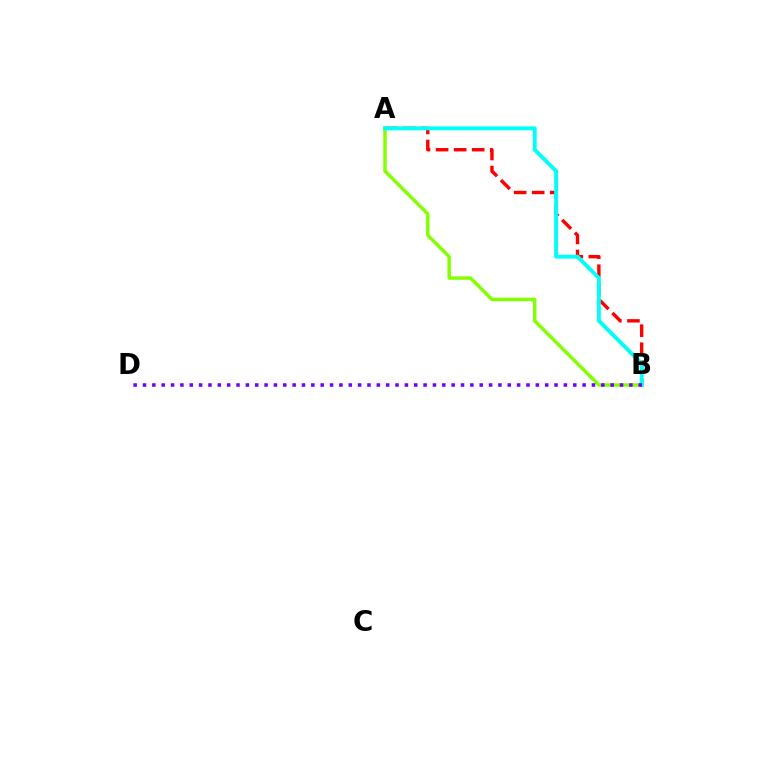{('A', 'B'): [{'color': '#84ff00', 'line_style': 'solid', 'thickness': 2.49}, {'color': '#ff0000', 'line_style': 'dashed', 'thickness': 2.45}, {'color': '#00fff6', 'line_style': 'solid', 'thickness': 2.82}], ('B', 'D'): [{'color': '#7200ff', 'line_style': 'dotted', 'thickness': 2.54}]}